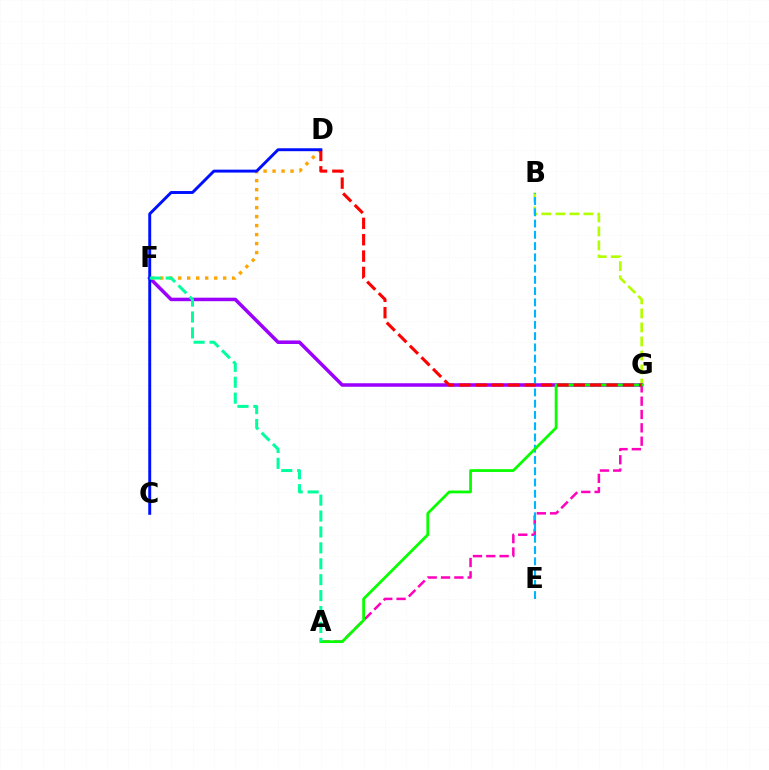{('B', 'G'): [{'color': '#b3ff00', 'line_style': 'dashed', 'thickness': 1.91}], ('A', 'G'): [{'color': '#ff00bd', 'line_style': 'dashed', 'thickness': 1.81}, {'color': '#08ff00', 'line_style': 'solid', 'thickness': 2.0}], ('F', 'G'): [{'color': '#9b00ff', 'line_style': 'solid', 'thickness': 2.53}], ('D', 'F'): [{'color': '#ffa500', 'line_style': 'dotted', 'thickness': 2.44}], ('B', 'E'): [{'color': '#00b5ff', 'line_style': 'dashed', 'thickness': 1.53}], ('D', 'G'): [{'color': '#ff0000', 'line_style': 'dashed', 'thickness': 2.22}], ('C', 'D'): [{'color': '#0010ff', 'line_style': 'solid', 'thickness': 2.11}], ('A', 'F'): [{'color': '#00ff9d', 'line_style': 'dashed', 'thickness': 2.16}]}